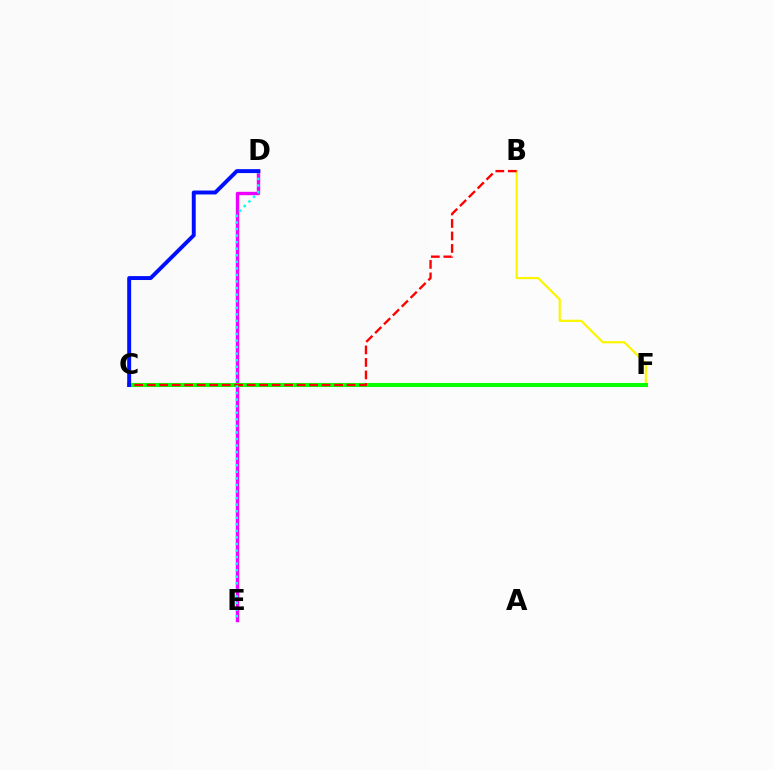{('B', 'F'): [{'color': '#fcf500', 'line_style': 'solid', 'thickness': 1.59}], ('D', 'E'): [{'color': '#ee00ff', 'line_style': 'solid', 'thickness': 2.43}, {'color': '#00fff6', 'line_style': 'dotted', 'thickness': 1.78}], ('C', 'F'): [{'color': '#08ff00', 'line_style': 'solid', 'thickness': 2.92}], ('B', 'C'): [{'color': '#ff0000', 'line_style': 'dashed', 'thickness': 1.7}], ('C', 'D'): [{'color': '#0010ff', 'line_style': 'solid', 'thickness': 2.83}]}